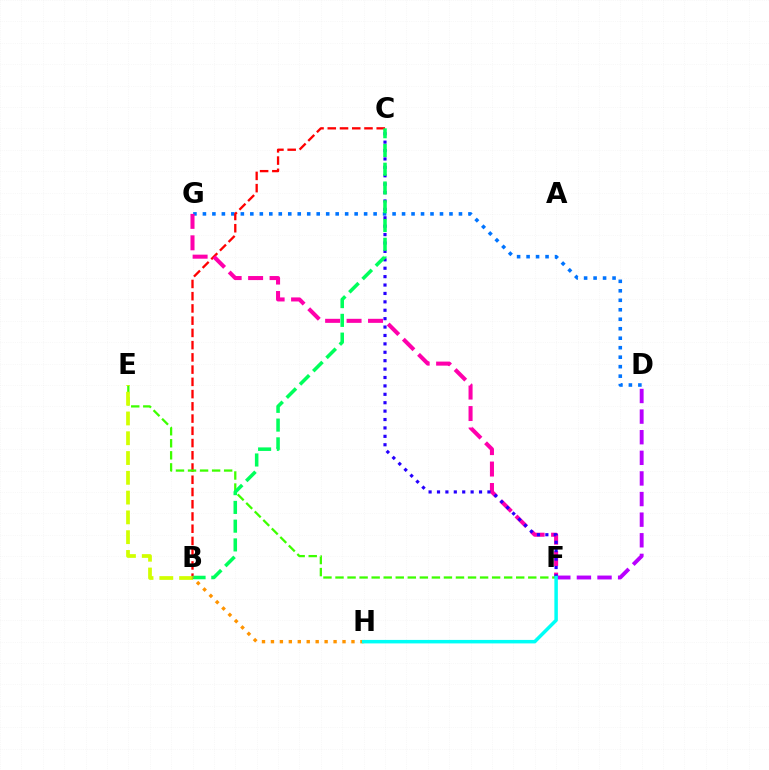{('D', 'G'): [{'color': '#0074ff', 'line_style': 'dotted', 'thickness': 2.58}], ('B', 'C'): [{'color': '#ff0000', 'line_style': 'dashed', 'thickness': 1.66}, {'color': '#00ff5c', 'line_style': 'dashed', 'thickness': 2.55}], ('F', 'G'): [{'color': '#ff00ac', 'line_style': 'dashed', 'thickness': 2.91}], ('D', 'F'): [{'color': '#b900ff', 'line_style': 'dashed', 'thickness': 2.8}], ('E', 'F'): [{'color': '#3dff00', 'line_style': 'dashed', 'thickness': 1.64}], ('B', 'E'): [{'color': '#d1ff00', 'line_style': 'dashed', 'thickness': 2.69}], ('C', 'F'): [{'color': '#2500ff', 'line_style': 'dotted', 'thickness': 2.28}], ('B', 'H'): [{'color': '#ff9400', 'line_style': 'dotted', 'thickness': 2.43}], ('F', 'H'): [{'color': '#00fff6', 'line_style': 'solid', 'thickness': 2.51}]}